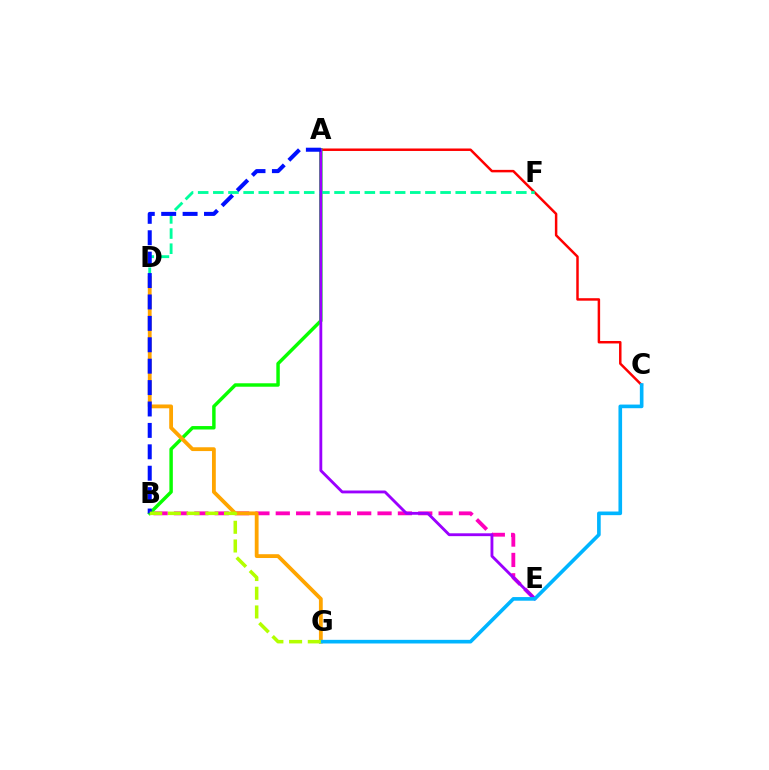{('A', 'C'): [{'color': '#ff0000', 'line_style': 'solid', 'thickness': 1.78}], ('B', 'E'): [{'color': '#ff00bd', 'line_style': 'dashed', 'thickness': 2.77}], ('A', 'B'): [{'color': '#08ff00', 'line_style': 'solid', 'thickness': 2.48}, {'color': '#0010ff', 'line_style': 'dashed', 'thickness': 2.91}], ('D', 'F'): [{'color': '#00ff9d', 'line_style': 'dashed', 'thickness': 2.06}], ('D', 'G'): [{'color': '#ffa500', 'line_style': 'solid', 'thickness': 2.74}], ('A', 'E'): [{'color': '#9b00ff', 'line_style': 'solid', 'thickness': 2.05}], ('C', 'G'): [{'color': '#00b5ff', 'line_style': 'solid', 'thickness': 2.62}], ('B', 'G'): [{'color': '#b3ff00', 'line_style': 'dashed', 'thickness': 2.54}]}